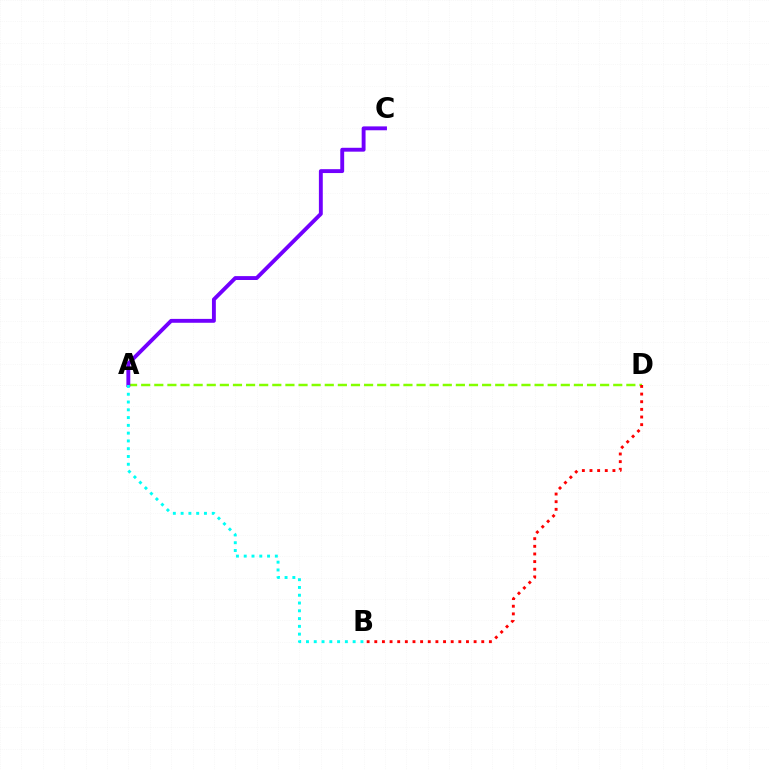{('A', 'D'): [{'color': '#84ff00', 'line_style': 'dashed', 'thickness': 1.78}], ('A', 'C'): [{'color': '#7200ff', 'line_style': 'solid', 'thickness': 2.8}], ('B', 'D'): [{'color': '#ff0000', 'line_style': 'dotted', 'thickness': 2.08}], ('A', 'B'): [{'color': '#00fff6', 'line_style': 'dotted', 'thickness': 2.11}]}